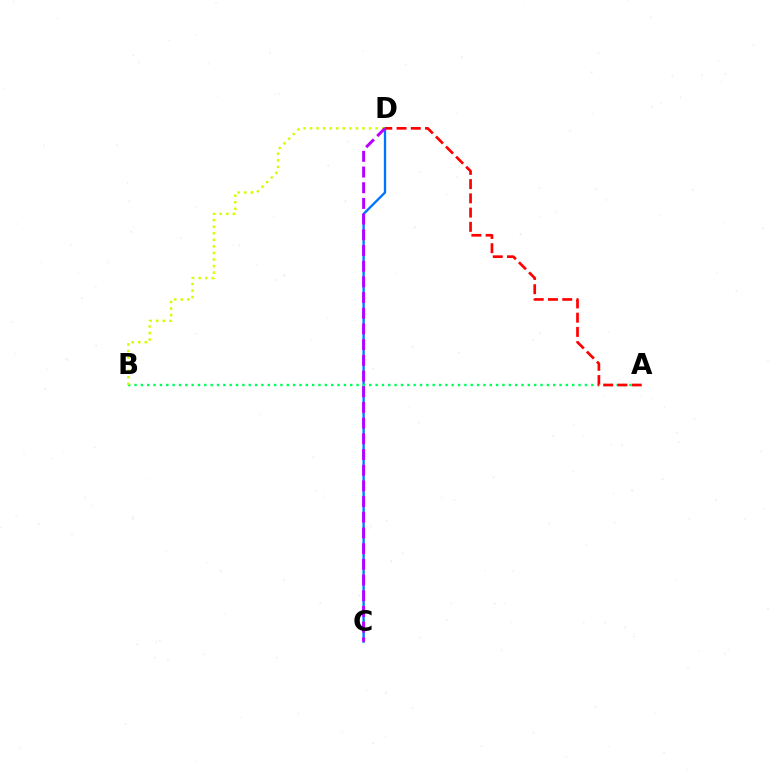{('C', 'D'): [{'color': '#0074ff', 'line_style': 'solid', 'thickness': 1.67}, {'color': '#b900ff', 'line_style': 'dashed', 'thickness': 2.13}], ('A', 'B'): [{'color': '#00ff5c', 'line_style': 'dotted', 'thickness': 1.72}], ('B', 'D'): [{'color': '#d1ff00', 'line_style': 'dotted', 'thickness': 1.78}], ('A', 'D'): [{'color': '#ff0000', 'line_style': 'dashed', 'thickness': 1.94}]}